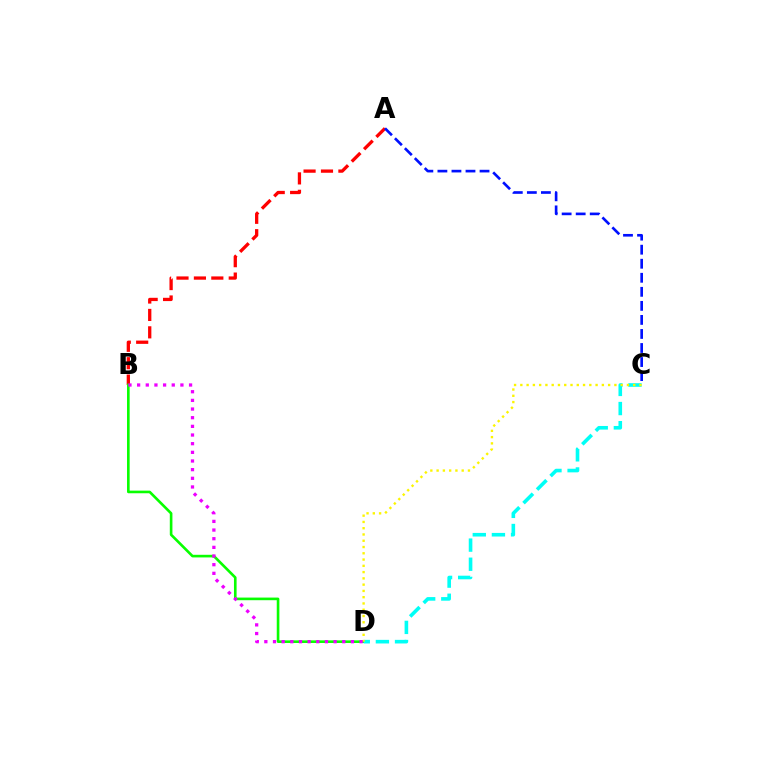{('A', 'B'): [{'color': '#ff0000', 'line_style': 'dashed', 'thickness': 2.37}], ('B', 'D'): [{'color': '#08ff00', 'line_style': 'solid', 'thickness': 1.89}, {'color': '#ee00ff', 'line_style': 'dotted', 'thickness': 2.35}], ('C', 'D'): [{'color': '#00fff6', 'line_style': 'dashed', 'thickness': 2.6}, {'color': '#fcf500', 'line_style': 'dotted', 'thickness': 1.7}], ('A', 'C'): [{'color': '#0010ff', 'line_style': 'dashed', 'thickness': 1.91}]}